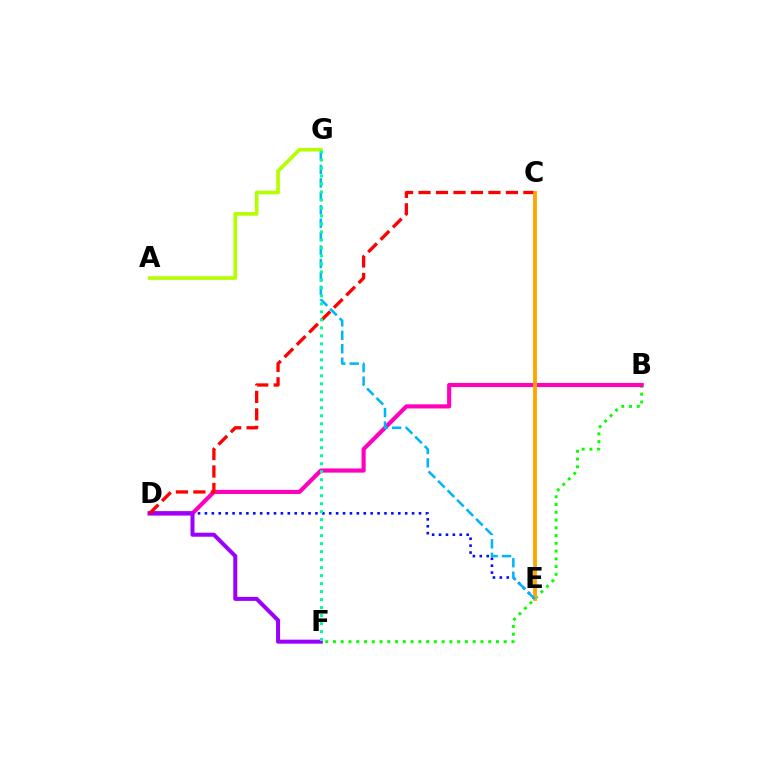{('B', 'F'): [{'color': '#08ff00', 'line_style': 'dotted', 'thickness': 2.11}], ('D', 'E'): [{'color': '#0010ff', 'line_style': 'dotted', 'thickness': 1.88}], ('B', 'D'): [{'color': '#ff00bd', 'line_style': 'solid', 'thickness': 2.98}], ('D', 'F'): [{'color': '#9b00ff', 'line_style': 'solid', 'thickness': 2.89}], ('C', 'D'): [{'color': '#ff0000', 'line_style': 'dashed', 'thickness': 2.37}], ('C', 'E'): [{'color': '#ffa500', 'line_style': 'solid', 'thickness': 2.76}], ('A', 'G'): [{'color': '#b3ff00', 'line_style': 'solid', 'thickness': 2.63}], ('E', 'G'): [{'color': '#00b5ff', 'line_style': 'dashed', 'thickness': 1.83}], ('F', 'G'): [{'color': '#00ff9d', 'line_style': 'dotted', 'thickness': 2.17}]}